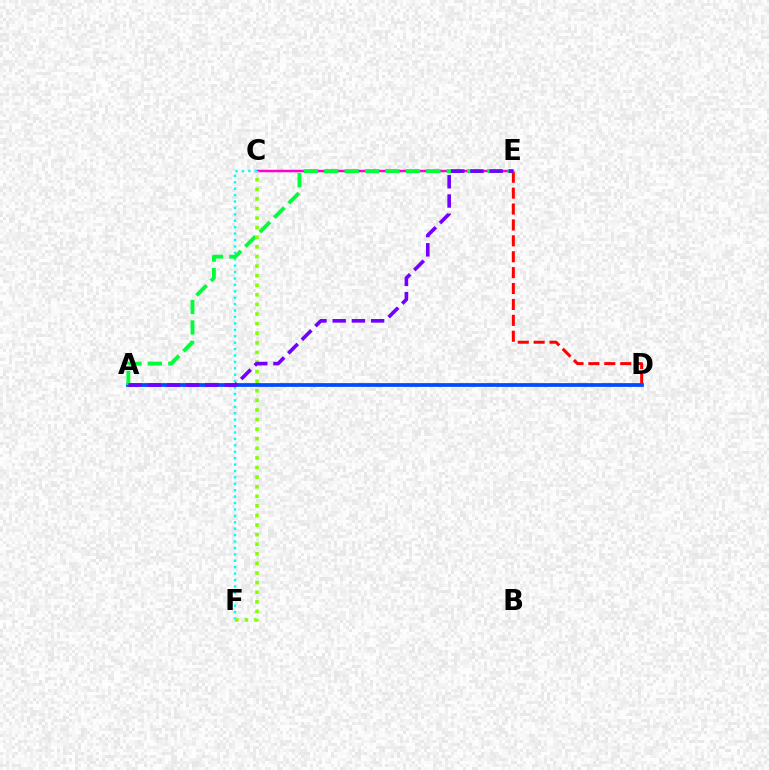{('A', 'D'): [{'color': '#ffbd00', 'line_style': 'dashed', 'thickness': 1.68}, {'color': '#004bff', 'line_style': 'solid', 'thickness': 2.69}], ('C', 'E'): [{'color': '#ff00cf', 'line_style': 'solid', 'thickness': 1.79}], ('D', 'E'): [{'color': '#ff0000', 'line_style': 'dashed', 'thickness': 2.16}], ('C', 'F'): [{'color': '#00fff6', 'line_style': 'dotted', 'thickness': 1.74}, {'color': '#84ff00', 'line_style': 'dotted', 'thickness': 2.61}], ('A', 'E'): [{'color': '#00ff39', 'line_style': 'dashed', 'thickness': 2.77}, {'color': '#7200ff', 'line_style': 'dashed', 'thickness': 2.61}]}